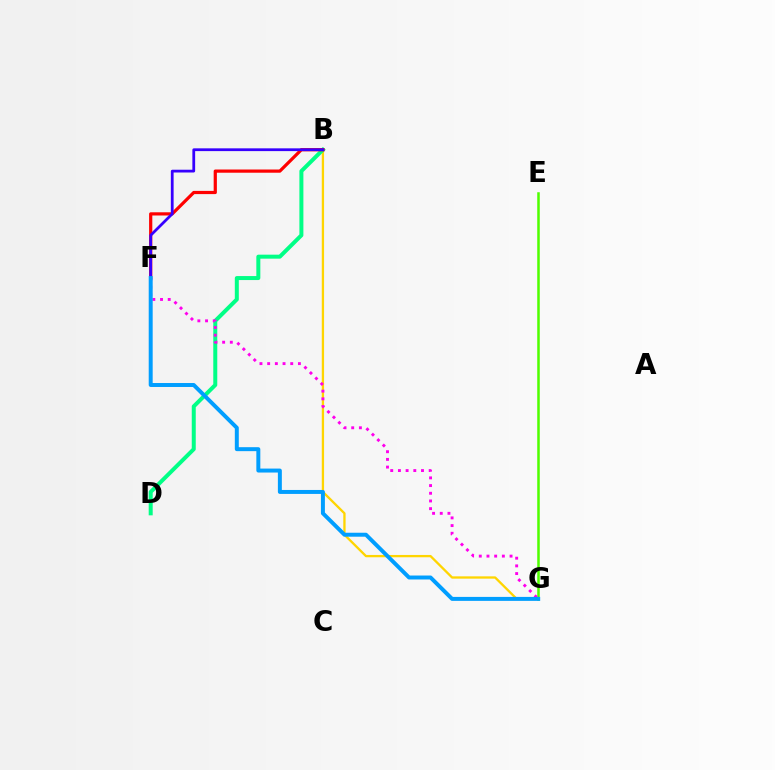{('B', 'G'): [{'color': '#ffd500', 'line_style': 'solid', 'thickness': 1.66}], ('B', 'D'): [{'color': '#00ff86', 'line_style': 'solid', 'thickness': 2.88}], ('E', 'G'): [{'color': '#4fff00', 'line_style': 'solid', 'thickness': 1.82}], ('F', 'G'): [{'color': '#ff00ed', 'line_style': 'dotted', 'thickness': 2.09}, {'color': '#009eff', 'line_style': 'solid', 'thickness': 2.85}], ('B', 'F'): [{'color': '#ff0000', 'line_style': 'solid', 'thickness': 2.31}, {'color': '#3700ff', 'line_style': 'solid', 'thickness': 2.0}]}